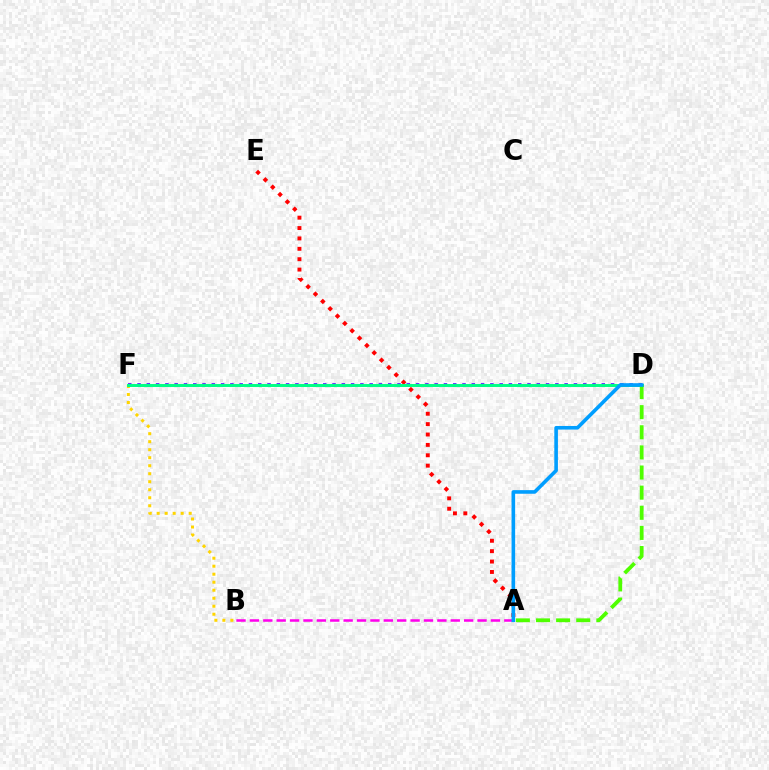{('B', 'F'): [{'color': '#ffd500', 'line_style': 'dotted', 'thickness': 2.18}], ('A', 'B'): [{'color': '#ff00ed', 'line_style': 'dashed', 'thickness': 1.82}], ('A', 'E'): [{'color': '#ff0000', 'line_style': 'dotted', 'thickness': 2.82}], ('D', 'F'): [{'color': '#3700ff', 'line_style': 'dotted', 'thickness': 2.52}, {'color': '#00ff86', 'line_style': 'solid', 'thickness': 2.13}], ('A', 'D'): [{'color': '#4fff00', 'line_style': 'dashed', 'thickness': 2.73}, {'color': '#009eff', 'line_style': 'solid', 'thickness': 2.6}]}